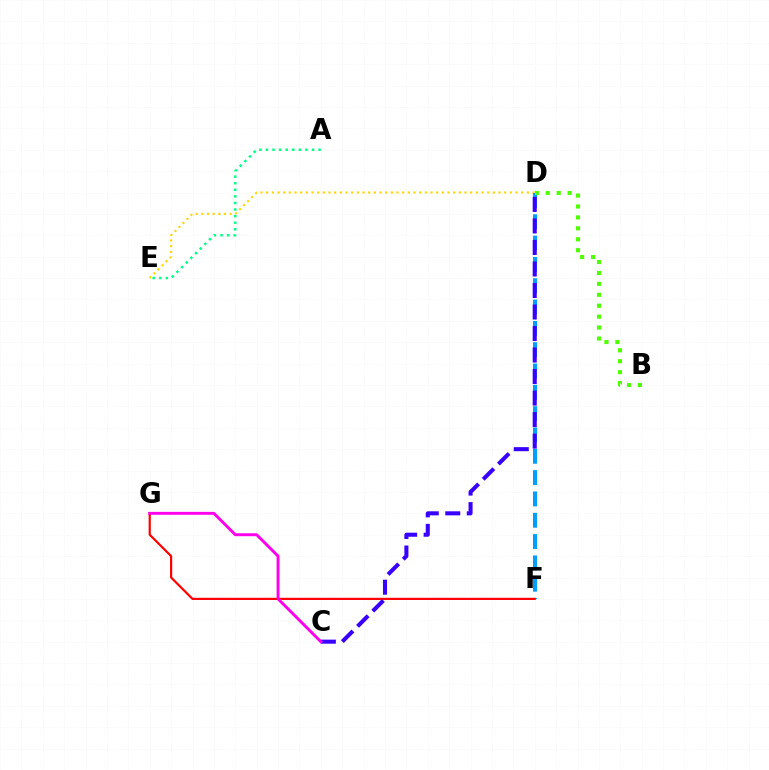{('D', 'E'): [{'color': '#ffd500', 'line_style': 'dotted', 'thickness': 1.54}], ('D', 'F'): [{'color': '#009eff', 'line_style': 'dashed', 'thickness': 2.9}], ('F', 'G'): [{'color': '#ff0000', 'line_style': 'solid', 'thickness': 1.58}], ('B', 'D'): [{'color': '#4fff00', 'line_style': 'dotted', 'thickness': 2.97}], ('C', 'D'): [{'color': '#3700ff', 'line_style': 'dashed', 'thickness': 2.92}], ('A', 'E'): [{'color': '#00ff86', 'line_style': 'dotted', 'thickness': 1.79}], ('C', 'G'): [{'color': '#ff00ed', 'line_style': 'solid', 'thickness': 2.11}]}